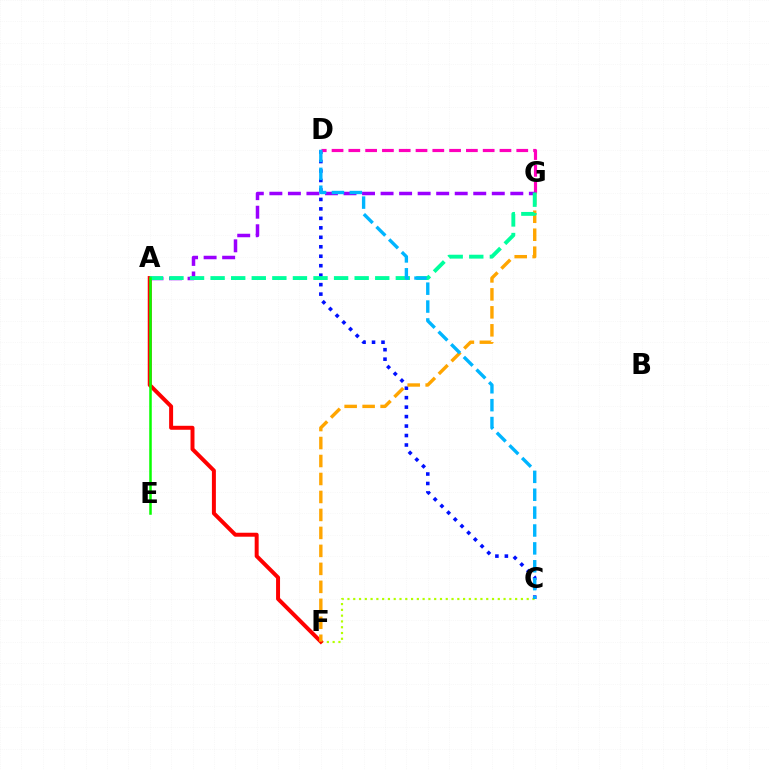{('C', 'F'): [{'color': '#b3ff00', 'line_style': 'dotted', 'thickness': 1.57}], ('C', 'D'): [{'color': '#0010ff', 'line_style': 'dotted', 'thickness': 2.57}, {'color': '#00b5ff', 'line_style': 'dashed', 'thickness': 2.43}], ('A', 'F'): [{'color': '#ff0000', 'line_style': 'solid', 'thickness': 2.86}], ('D', 'G'): [{'color': '#ff00bd', 'line_style': 'dashed', 'thickness': 2.28}], ('F', 'G'): [{'color': '#ffa500', 'line_style': 'dashed', 'thickness': 2.44}], ('A', 'G'): [{'color': '#9b00ff', 'line_style': 'dashed', 'thickness': 2.52}, {'color': '#00ff9d', 'line_style': 'dashed', 'thickness': 2.8}], ('A', 'E'): [{'color': '#08ff00', 'line_style': 'solid', 'thickness': 1.81}]}